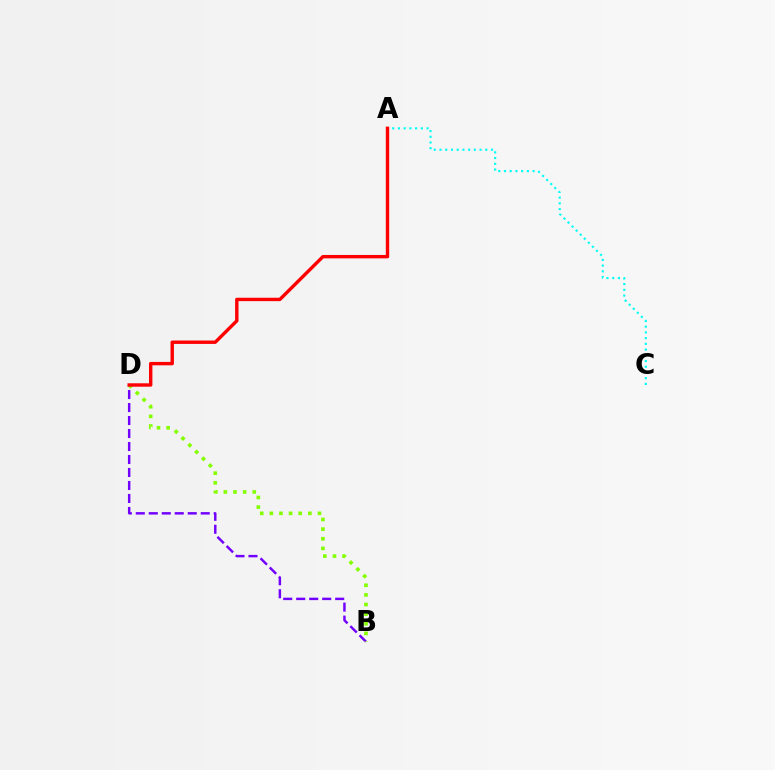{('B', 'D'): [{'color': '#7200ff', 'line_style': 'dashed', 'thickness': 1.76}, {'color': '#84ff00', 'line_style': 'dotted', 'thickness': 2.61}], ('A', 'C'): [{'color': '#00fff6', 'line_style': 'dotted', 'thickness': 1.56}], ('A', 'D'): [{'color': '#ff0000', 'line_style': 'solid', 'thickness': 2.45}]}